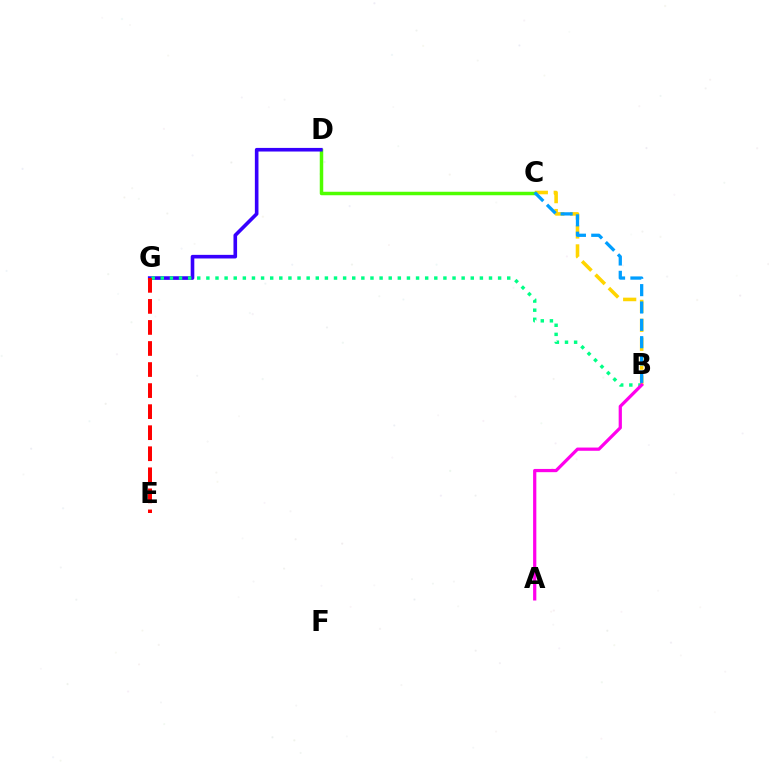{('B', 'C'): [{'color': '#ffd500', 'line_style': 'dashed', 'thickness': 2.57}, {'color': '#009eff', 'line_style': 'dashed', 'thickness': 2.36}], ('C', 'D'): [{'color': '#4fff00', 'line_style': 'solid', 'thickness': 2.51}], ('D', 'G'): [{'color': '#3700ff', 'line_style': 'solid', 'thickness': 2.6}], ('B', 'G'): [{'color': '#00ff86', 'line_style': 'dotted', 'thickness': 2.48}], ('E', 'G'): [{'color': '#ff0000', 'line_style': 'dashed', 'thickness': 2.86}], ('A', 'B'): [{'color': '#ff00ed', 'line_style': 'solid', 'thickness': 2.33}]}